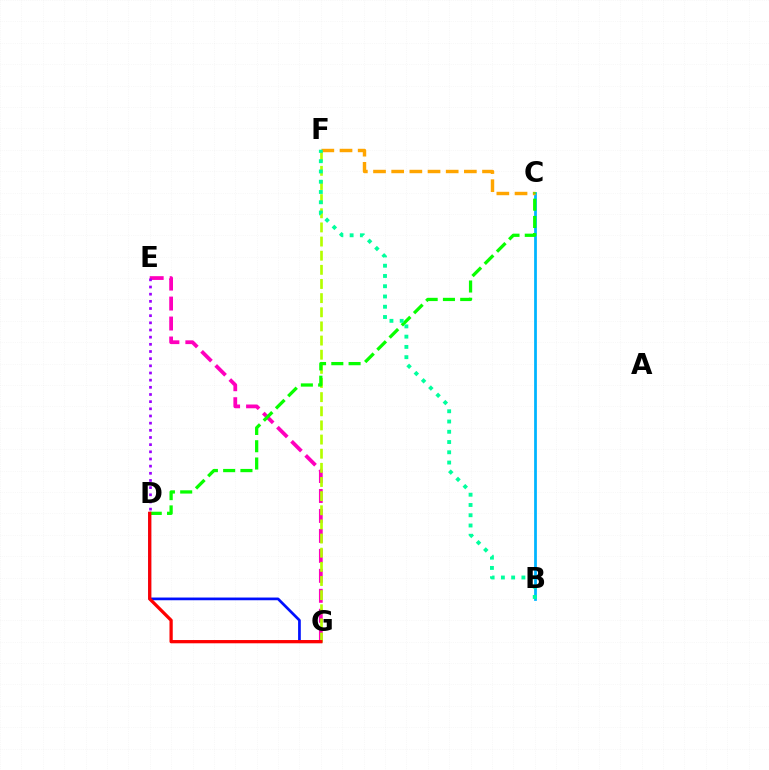{('E', 'G'): [{'color': '#ff00bd', 'line_style': 'dashed', 'thickness': 2.71}], ('D', 'G'): [{'color': '#0010ff', 'line_style': 'solid', 'thickness': 1.95}, {'color': '#ff0000', 'line_style': 'solid', 'thickness': 2.35}], ('F', 'G'): [{'color': '#b3ff00', 'line_style': 'dashed', 'thickness': 1.92}], ('B', 'C'): [{'color': '#00b5ff', 'line_style': 'solid', 'thickness': 1.99}], ('C', 'F'): [{'color': '#ffa500', 'line_style': 'dashed', 'thickness': 2.47}], ('C', 'D'): [{'color': '#08ff00', 'line_style': 'dashed', 'thickness': 2.35}], ('D', 'E'): [{'color': '#9b00ff', 'line_style': 'dotted', 'thickness': 1.95}], ('B', 'F'): [{'color': '#00ff9d', 'line_style': 'dotted', 'thickness': 2.79}]}